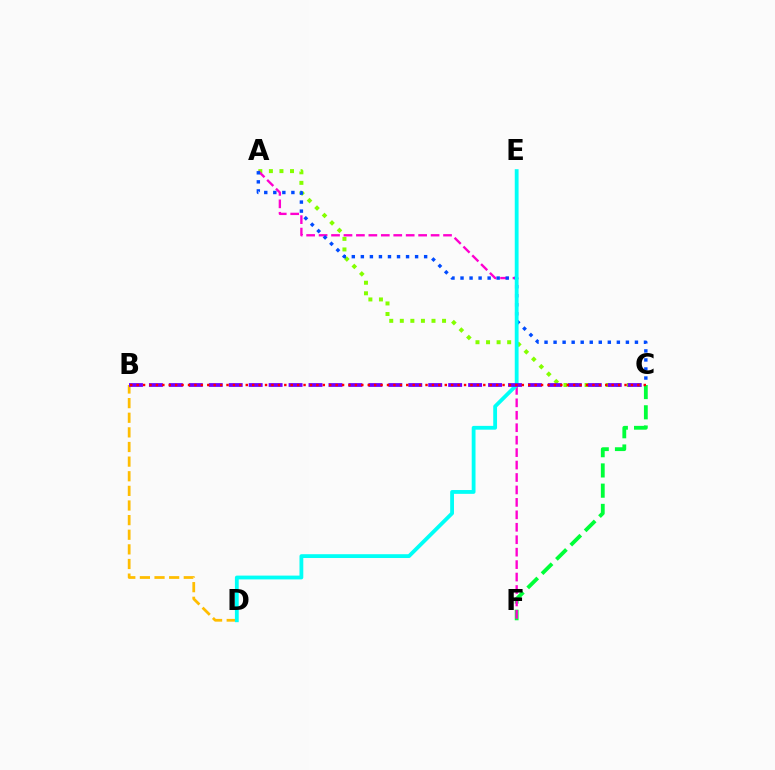{('B', 'D'): [{'color': '#ffbd00', 'line_style': 'dashed', 'thickness': 1.99}], ('A', 'C'): [{'color': '#84ff00', 'line_style': 'dotted', 'thickness': 2.87}, {'color': '#004bff', 'line_style': 'dotted', 'thickness': 2.46}], ('C', 'F'): [{'color': '#00ff39', 'line_style': 'dashed', 'thickness': 2.75}], ('A', 'F'): [{'color': '#ff00cf', 'line_style': 'dashed', 'thickness': 1.69}], ('D', 'E'): [{'color': '#00fff6', 'line_style': 'solid', 'thickness': 2.74}], ('B', 'C'): [{'color': '#7200ff', 'line_style': 'dashed', 'thickness': 2.71}, {'color': '#ff0000', 'line_style': 'dotted', 'thickness': 1.74}]}